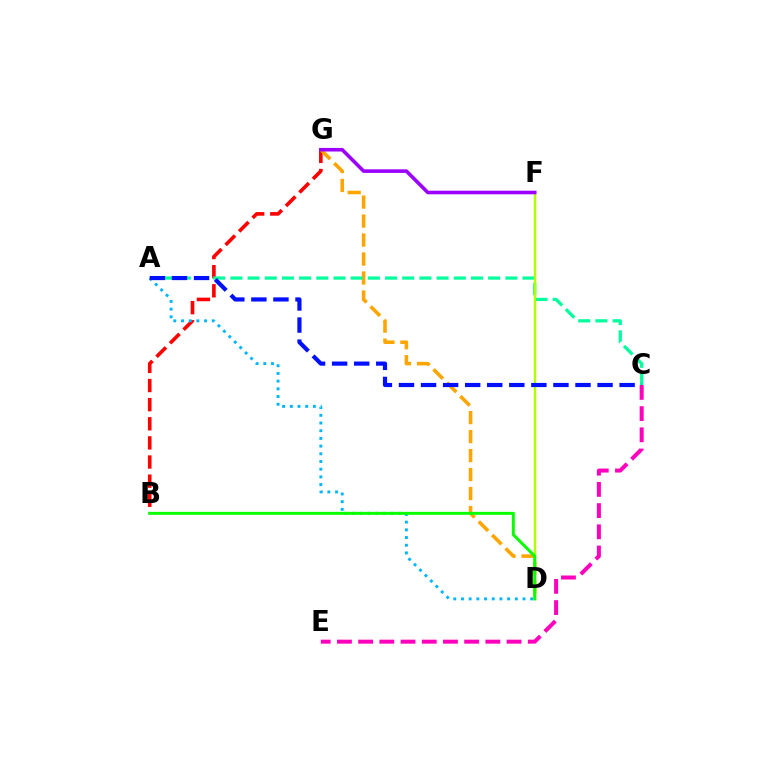{('B', 'G'): [{'color': '#ff0000', 'line_style': 'dashed', 'thickness': 2.6}], ('D', 'G'): [{'color': '#ffa500', 'line_style': 'dashed', 'thickness': 2.58}], ('A', 'C'): [{'color': '#00ff9d', 'line_style': 'dashed', 'thickness': 2.33}, {'color': '#0010ff', 'line_style': 'dashed', 'thickness': 3.0}], ('D', 'F'): [{'color': '#b3ff00', 'line_style': 'solid', 'thickness': 1.74}], ('A', 'D'): [{'color': '#00b5ff', 'line_style': 'dotted', 'thickness': 2.09}], ('B', 'D'): [{'color': '#08ff00', 'line_style': 'solid', 'thickness': 2.13}], ('C', 'E'): [{'color': '#ff00bd', 'line_style': 'dashed', 'thickness': 2.88}], ('F', 'G'): [{'color': '#9b00ff', 'line_style': 'solid', 'thickness': 2.58}]}